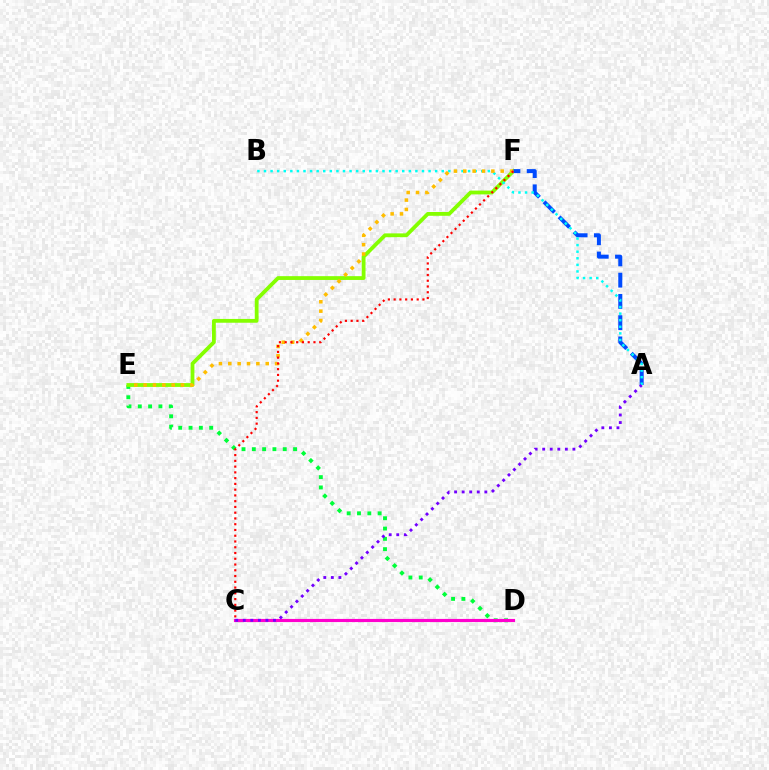{('D', 'E'): [{'color': '#00ff39', 'line_style': 'dotted', 'thickness': 2.8}], ('C', 'D'): [{'color': '#ff00cf', 'line_style': 'solid', 'thickness': 2.27}], ('E', 'F'): [{'color': '#84ff00', 'line_style': 'solid', 'thickness': 2.74}, {'color': '#ffbd00', 'line_style': 'dotted', 'thickness': 2.54}], ('A', 'F'): [{'color': '#004bff', 'line_style': 'dashed', 'thickness': 2.89}], ('A', 'B'): [{'color': '#00fff6', 'line_style': 'dotted', 'thickness': 1.79}], ('A', 'C'): [{'color': '#7200ff', 'line_style': 'dotted', 'thickness': 2.05}], ('C', 'F'): [{'color': '#ff0000', 'line_style': 'dotted', 'thickness': 1.56}]}